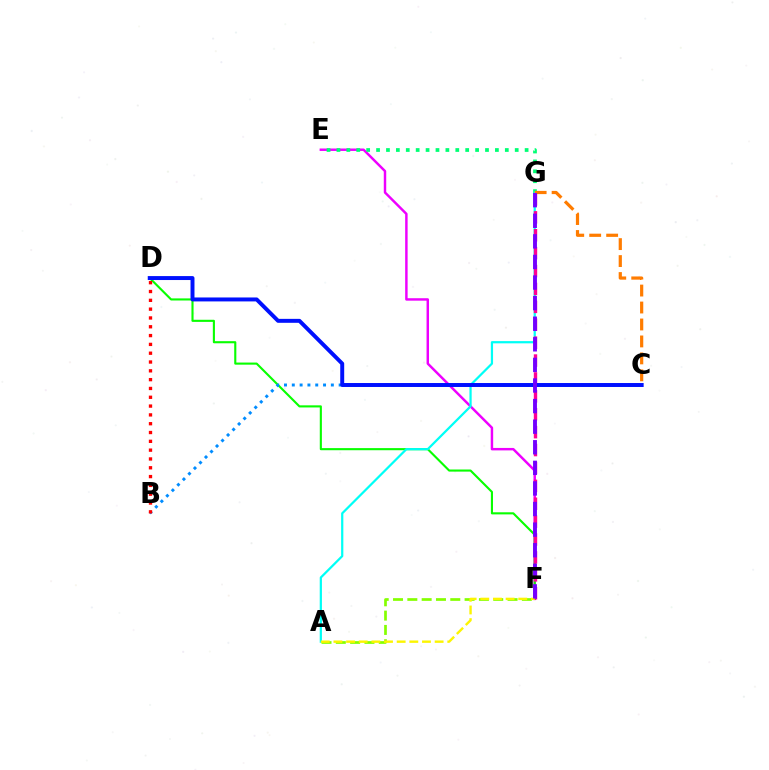{('E', 'F'): [{'color': '#ee00ff', 'line_style': 'solid', 'thickness': 1.77}], ('D', 'F'): [{'color': '#08ff00', 'line_style': 'solid', 'thickness': 1.52}], ('E', 'G'): [{'color': '#00ff74', 'line_style': 'dotted', 'thickness': 2.69}], ('A', 'F'): [{'color': '#84ff00', 'line_style': 'dashed', 'thickness': 1.94}, {'color': '#fcf500', 'line_style': 'dashed', 'thickness': 1.72}], ('A', 'G'): [{'color': '#00fff6', 'line_style': 'solid', 'thickness': 1.6}], ('F', 'G'): [{'color': '#ff0094', 'line_style': 'dashed', 'thickness': 2.43}, {'color': '#7200ff', 'line_style': 'dashed', 'thickness': 2.8}], ('B', 'C'): [{'color': '#008cff', 'line_style': 'dotted', 'thickness': 2.12}], ('B', 'D'): [{'color': '#ff0000', 'line_style': 'dotted', 'thickness': 2.39}], ('C', 'G'): [{'color': '#ff7c00', 'line_style': 'dashed', 'thickness': 2.3}], ('C', 'D'): [{'color': '#0010ff', 'line_style': 'solid', 'thickness': 2.84}]}